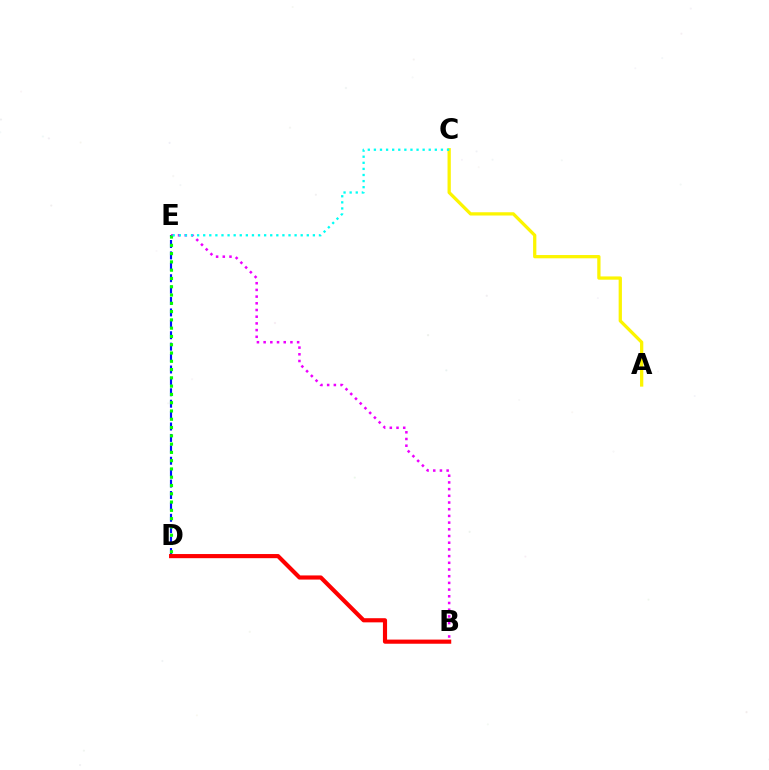{('D', 'E'): [{'color': '#0010ff', 'line_style': 'dashed', 'thickness': 1.55}, {'color': '#08ff00', 'line_style': 'dotted', 'thickness': 2.25}], ('B', 'E'): [{'color': '#ee00ff', 'line_style': 'dotted', 'thickness': 1.82}], ('B', 'D'): [{'color': '#ff0000', 'line_style': 'solid', 'thickness': 2.98}], ('A', 'C'): [{'color': '#fcf500', 'line_style': 'solid', 'thickness': 2.35}], ('C', 'E'): [{'color': '#00fff6', 'line_style': 'dotted', 'thickness': 1.66}]}